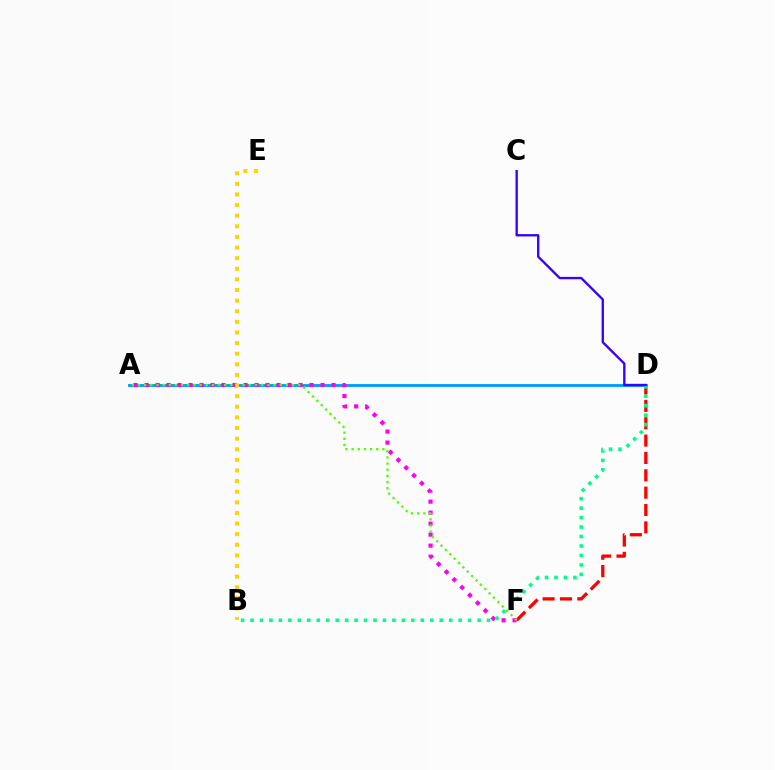{('A', 'D'): [{'color': '#009eff', 'line_style': 'solid', 'thickness': 2.06}], ('A', 'F'): [{'color': '#ff00ed', 'line_style': 'dotted', 'thickness': 2.99}, {'color': '#4fff00', 'line_style': 'dotted', 'thickness': 1.67}], ('D', 'F'): [{'color': '#ff0000', 'line_style': 'dashed', 'thickness': 2.36}], ('B', 'D'): [{'color': '#00ff86', 'line_style': 'dotted', 'thickness': 2.57}], ('C', 'D'): [{'color': '#3700ff', 'line_style': 'solid', 'thickness': 1.69}], ('B', 'E'): [{'color': '#ffd500', 'line_style': 'dotted', 'thickness': 2.88}]}